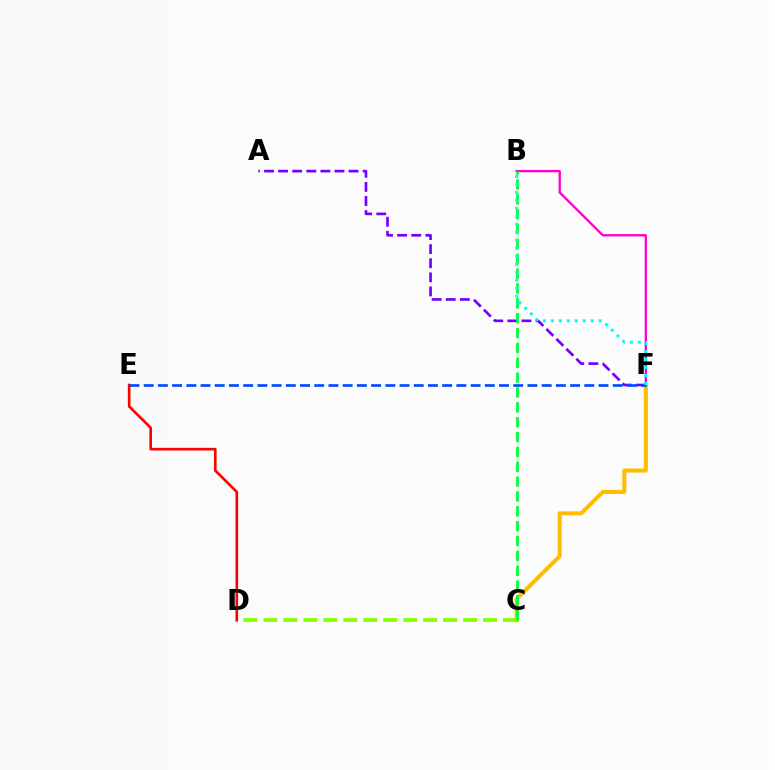{('C', 'F'): [{'color': '#ffbd00', 'line_style': 'solid', 'thickness': 2.92}], ('C', 'D'): [{'color': '#84ff00', 'line_style': 'dashed', 'thickness': 2.71}], ('B', 'F'): [{'color': '#ff00cf', 'line_style': 'solid', 'thickness': 1.68}, {'color': '#00fff6', 'line_style': 'dotted', 'thickness': 2.17}], ('D', 'E'): [{'color': '#ff0000', 'line_style': 'solid', 'thickness': 1.9}], ('A', 'F'): [{'color': '#7200ff', 'line_style': 'dashed', 'thickness': 1.91}], ('B', 'C'): [{'color': '#00ff39', 'line_style': 'dashed', 'thickness': 2.02}], ('E', 'F'): [{'color': '#004bff', 'line_style': 'dashed', 'thickness': 1.93}]}